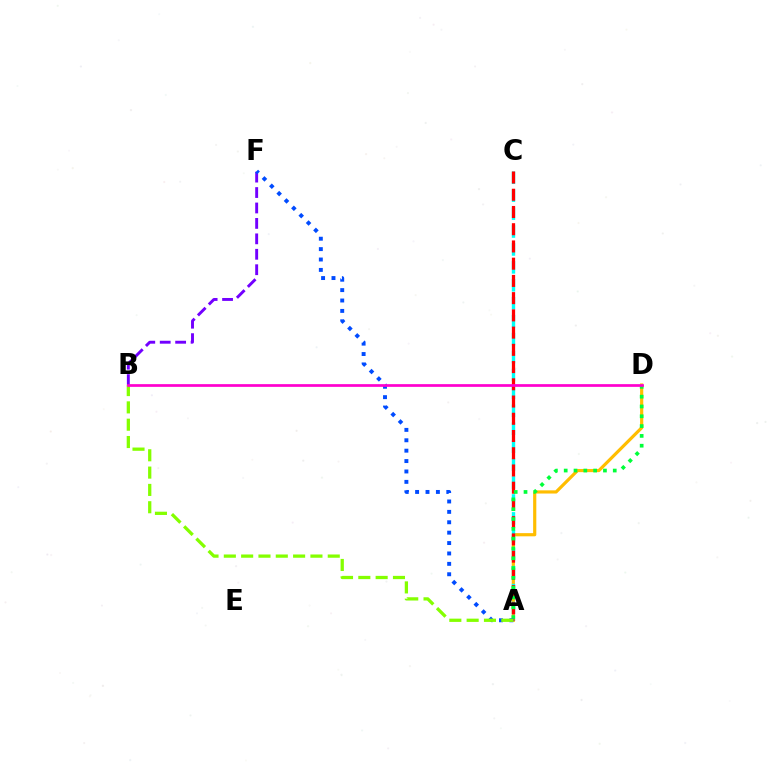{('A', 'D'): [{'color': '#ffbd00', 'line_style': 'solid', 'thickness': 2.29}, {'color': '#00ff39', 'line_style': 'dotted', 'thickness': 2.67}], ('A', 'C'): [{'color': '#00fff6', 'line_style': 'dashed', 'thickness': 2.44}, {'color': '#ff0000', 'line_style': 'dashed', 'thickness': 2.34}], ('B', 'F'): [{'color': '#7200ff', 'line_style': 'dashed', 'thickness': 2.1}], ('A', 'F'): [{'color': '#004bff', 'line_style': 'dotted', 'thickness': 2.82}], ('A', 'B'): [{'color': '#84ff00', 'line_style': 'dashed', 'thickness': 2.35}], ('B', 'D'): [{'color': '#ff00cf', 'line_style': 'solid', 'thickness': 1.96}]}